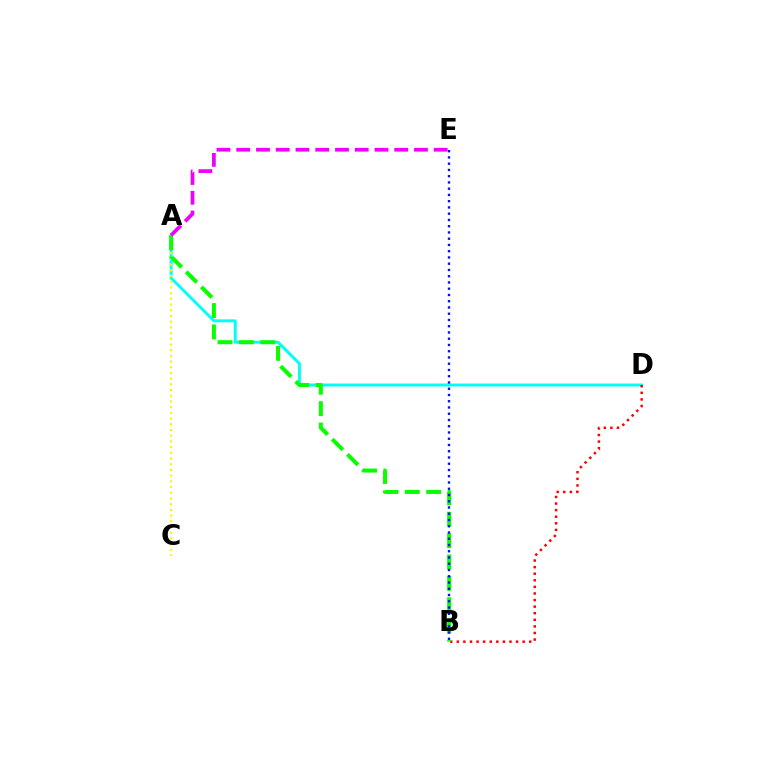{('A', 'D'): [{'color': '#00fff6', 'line_style': 'solid', 'thickness': 2.1}], ('B', 'D'): [{'color': '#ff0000', 'line_style': 'dotted', 'thickness': 1.79}], ('A', 'C'): [{'color': '#fcf500', 'line_style': 'dotted', 'thickness': 1.55}], ('A', 'B'): [{'color': '#08ff00', 'line_style': 'dashed', 'thickness': 2.91}], ('B', 'E'): [{'color': '#0010ff', 'line_style': 'dotted', 'thickness': 1.7}], ('A', 'E'): [{'color': '#ee00ff', 'line_style': 'dashed', 'thickness': 2.68}]}